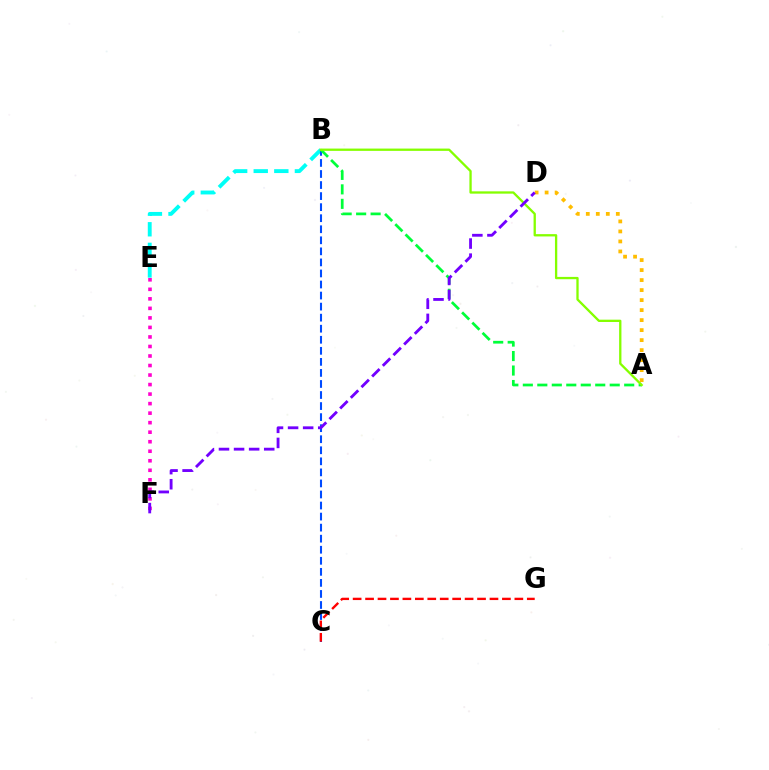{('E', 'F'): [{'color': '#ff00cf', 'line_style': 'dotted', 'thickness': 2.59}], ('B', 'E'): [{'color': '#00fff6', 'line_style': 'dashed', 'thickness': 2.8}], ('A', 'D'): [{'color': '#ffbd00', 'line_style': 'dotted', 'thickness': 2.72}], ('B', 'C'): [{'color': '#004bff', 'line_style': 'dashed', 'thickness': 1.5}], ('A', 'B'): [{'color': '#00ff39', 'line_style': 'dashed', 'thickness': 1.97}, {'color': '#84ff00', 'line_style': 'solid', 'thickness': 1.66}], ('C', 'G'): [{'color': '#ff0000', 'line_style': 'dashed', 'thickness': 1.69}], ('D', 'F'): [{'color': '#7200ff', 'line_style': 'dashed', 'thickness': 2.05}]}